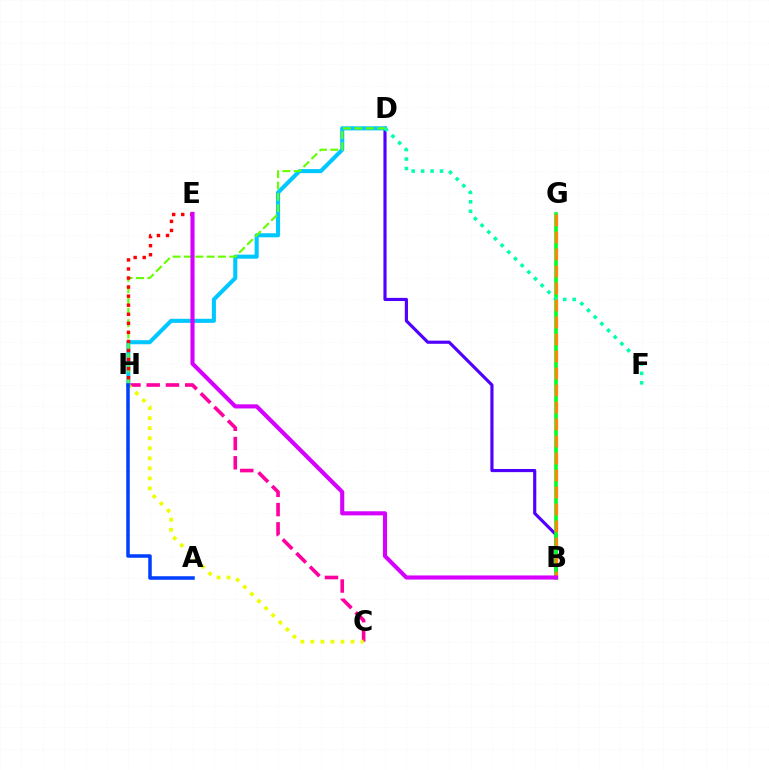{('C', 'H'): [{'color': '#ff00a0', 'line_style': 'dashed', 'thickness': 2.62}, {'color': '#eeff00', 'line_style': 'dotted', 'thickness': 2.73}], ('B', 'D'): [{'color': '#4f00ff', 'line_style': 'solid', 'thickness': 2.27}], ('D', 'H'): [{'color': '#00c7ff', 'line_style': 'solid', 'thickness': 2.93}, {'color': '#66ff00', 'line_style': 'dashed', 'thickness': 1.54}], ('E', 'H'): [{'color': '#ff0000', 'line_style': 'dotted', 'thickness': 2.46}], ('A', 'H'): [{'color': '#003fff', 'line_style': 'solid', 'thickness': 2.53}], ('B', 'G'): [{'color': '#00ff27', 'line_style': 'solid', 'thickness': 2.61}, {'color': '#ff8800', 'line_style': 'dashed', 'thickness': 2.31}], ('D', 'F'): [{'color': '#00ffaf', 'line_style': 'dotted', 'thickness': 2.57}], ('B', 'E'): [{'color': '#d600ff', 'line_style': 'solid', 'thickness': 2.96}]}